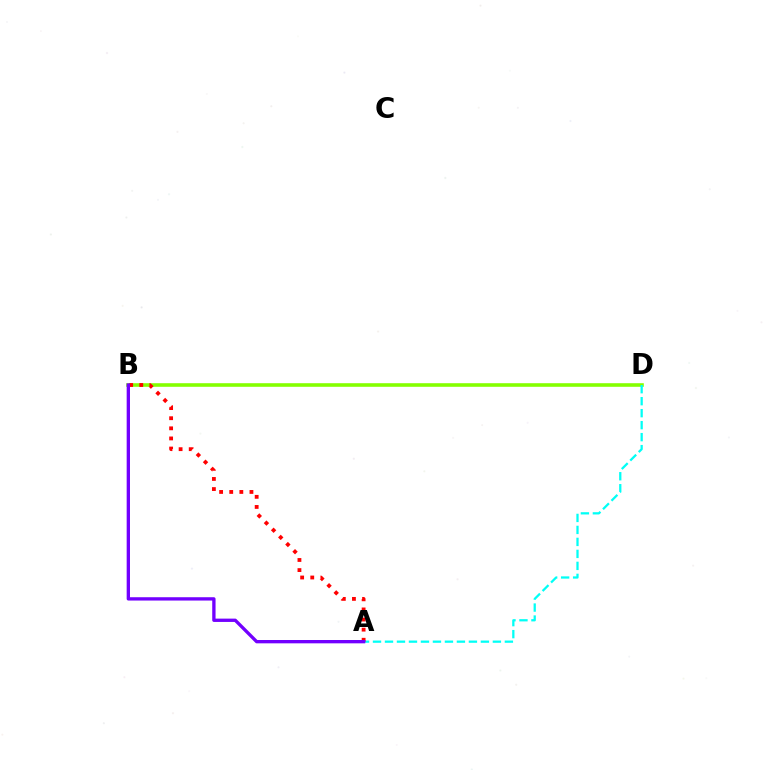{('B', 'D'): [{'color': '#84ff00', 'line_style': 'solid', 'thickness': 2.58}], ('A', 'D'): [{'color': '#00fff6', 'line_style': 'dashed', 'thickness': 1.63}], ('A', 'B'): [{'color': '#ff0000', 'line_style': 'dotted', 'thickness': 2.75}, {'color': '#7200ff', 'line_style': 'solid', 'thickness': 2.39}]}